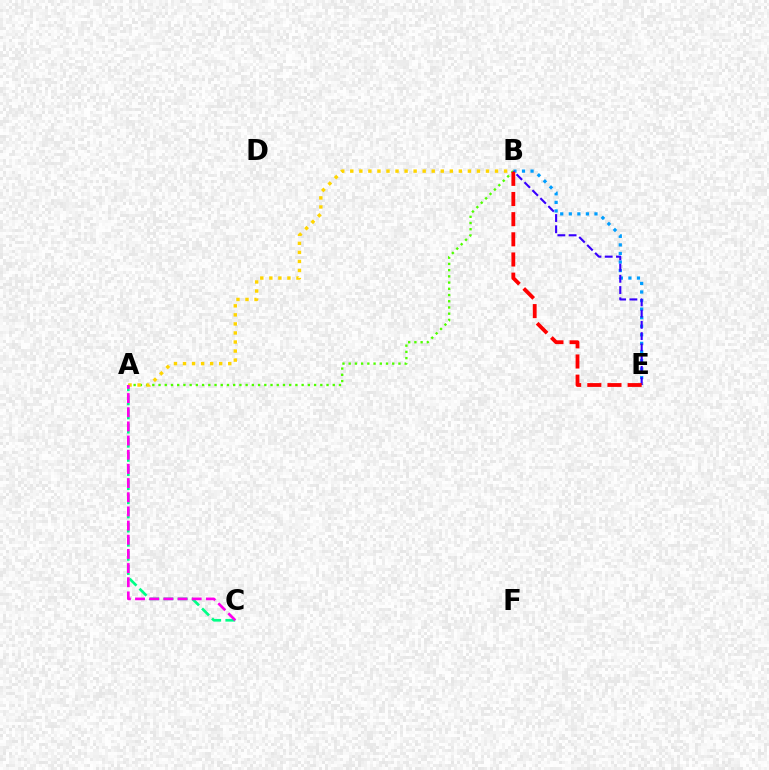{('B', 'E'): [{'color': '#009eff', 'line_style': 'dotted', 'thickness': 2.33}, {'color': '#3700ff', 'line_style': 'dashed', 'thickness': 1.53}, {'color': '#ff0000', 'line_style': 'dashed', 'thickness': 2.74}], ('A', 'B'): [{'color': '#4fff00', 'line_style': 'dotted', 'thickness': 1.69}, {'color': '#ffd500', 'line_style': 'dotted', 'thickness': 2.46}], ('A', 'C'): [{'color': '#00ff86', 'line_style': 'dashed', 'thickness': 1.92}, {'color': '#ff00ed', 'line_style': 'dashed', 'thickness': 1.92}]}